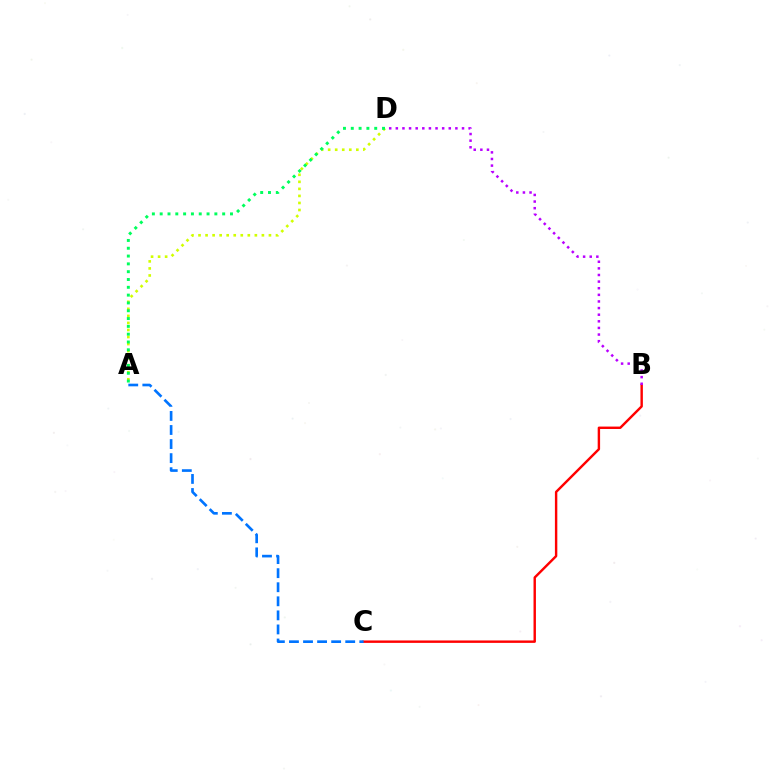{('A', 'D'): [{'color': '#d1ff00', 'line_style': 'dotted', 'thickness': 1.91}, {'color': '#00ff5c', 'line_style': 'dotted', 'thickness': 2.12}], ('B', 'C'): [{'color': '#ff0000', 'line_style': 'solid', 'thickness': 1.74}], ('B', 'D'): [{'color': '#b900ff', 'line_style': 'dotted', 'thickness': 1.8}], ('A', 'C'): [{'color': '#0074ff', 'line_style': 'dashed', 'thickness': 1.91}]}